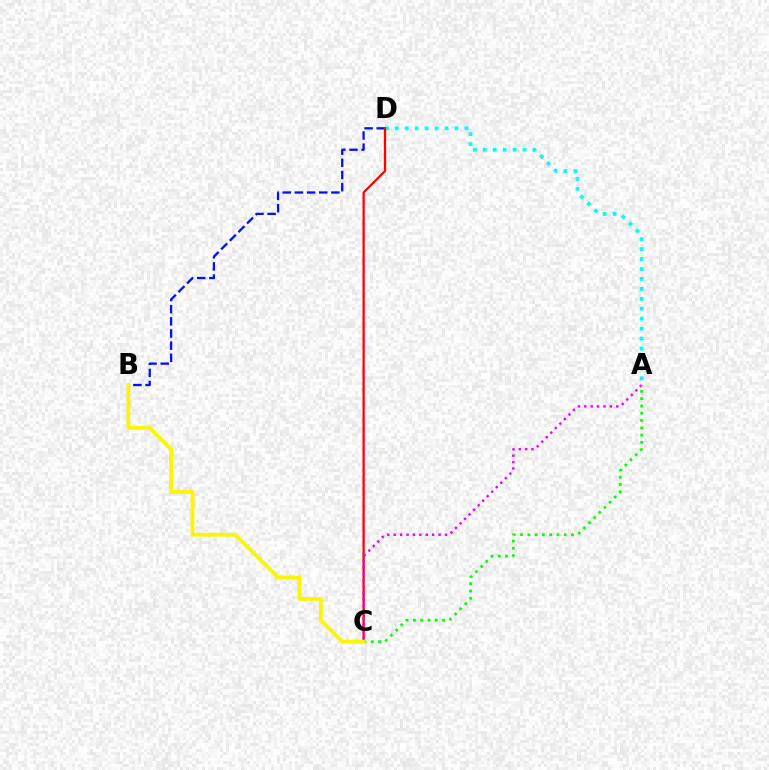{('A', 'D'): [{'color': '#00fff6', 'line_style': 'dotted', 'thickness': 2.7}], ('B', 'D'): [{'color': '#0010ff', 'line_style': 'dashed', 'thickness': 1.65}], ('C', 'D'): [{'color': '#ff0000', 'line_style': 'solid', 'thickness': 1.63}], ('A', 'C'): [{'color': '#ee00ff', 'line_style': 'dotted', 'thickness': 1.74}, {'color': '#08ff00', 'line_style': 'dotted', 'thickness': 1.98}], ('B', 'C'): [{'color': '#fcf500', 'line_style': 'solid', 'thickness': 2.74}]}